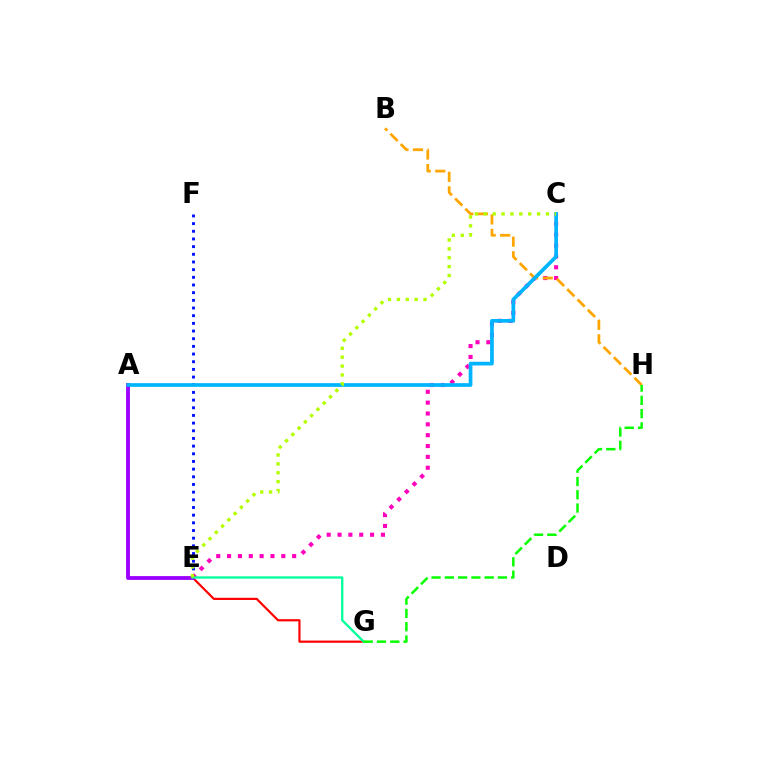{('E', 'F'): [{'color': '#0010ff', 'line_style': 'dotted', 'thickness': 2.08}], ('C', 'E'): [{'color': '#ff00bd', 'line_style': 'dotted', 'thickness': 2.95}, {'color': '#b3ff00', 'line_style': 'dotted', 'thickness': 2.41}], ('E', 'G'): [{'color': '#ff0000', 'line_style': 'solid', 'thickness': 1.58}, {'color': '#00ff9d', 'line_style': 'solid', 'thickness': 1.66}], ('B', 'H'): [{'color': '#ffa500', 'line_style': 'dashed', 'thickness': 1.98}], ('A', 'E'): [{'color': '#9b00ff', 'line_style': 'solid', 'thickness': 2.75}], ('A', 'C'): [{'color': '#00b5ff', 'line_style': 'solid', 'thickness': 2.67}], ('G', 'H'): [{'color': '#08ff00', 'line_style': 'dashed', 'thickness': 1.8}]}